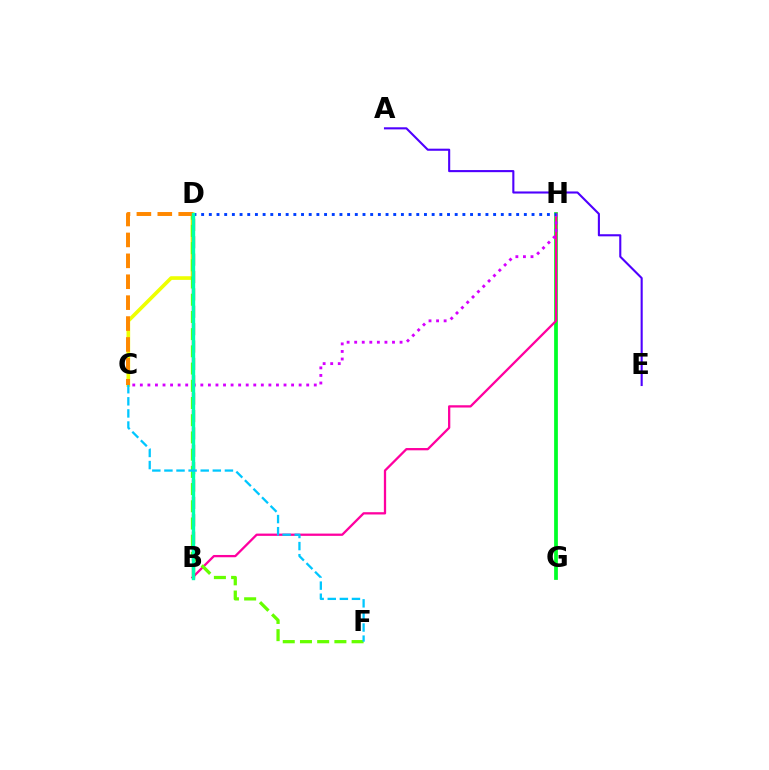{('G', 'H'): [{'color': '#00ff27', 'line_style': 'solid', 'thickness': 2.7}], ('C', 'D'): [{'color': '#eeff00', 'line_style': 'solid', 'thickness': 2.63}, {'color': '#ff8800', 'line_style': 'dashed', 'thickness': 2.84}], ('B', 'H'): [{'color': '#ff00a0', 'line_style': 'solid', 'thickness': 1.64}], ('B', 'D'): [{'color': '#ff0000', 'line_style': 'dashed', 'thickness': 2.36}, {'color': '#00ffaf', 'line_style': 'solid', 'thickness': 2.44}], ('C', 'H'): [{'color': '#d600ff', 'line_style': 'dotted', 'thickness': 2.05}], ('D', 'H'): [{'color': '#003fff', 'line_style': 'dotted', 'thickness': 2.09}], ('D', 'F'): [{'color': '#66ff00', 'line_style': 'dashed', 'thickness': 2.34}], ('A', 'E'): [{'color': '#4f00ff', 'line_style': 'solid', 'thickness': 1.51}], ('C', 'F'): [{'color': '#00c7ff', 'line_style': 'dashed', 'thickness': 1.64}]}